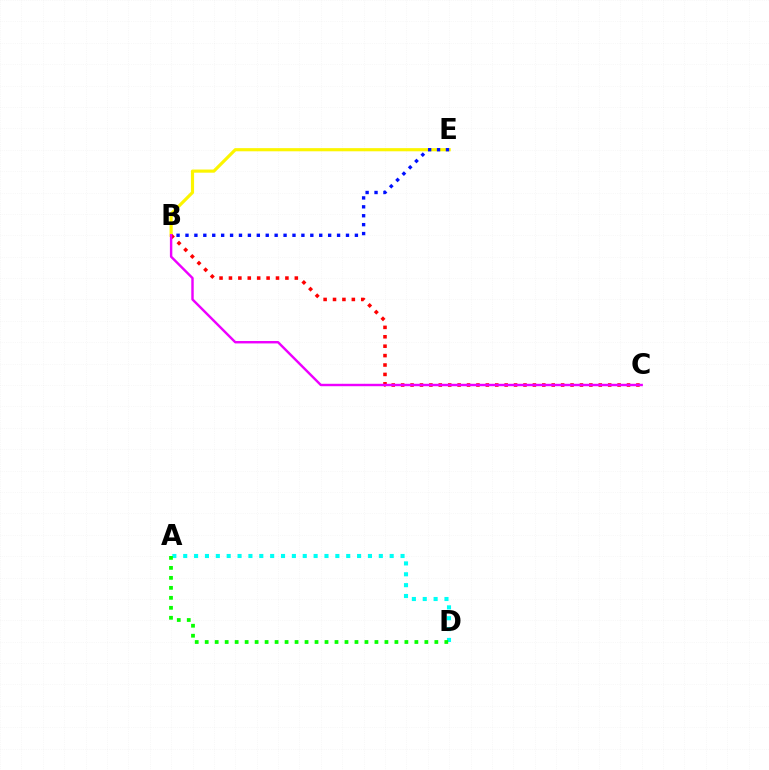{('B', 'E'): [{'color': '#fcf500', 'line_style': 'solid', 'thickness': 2.27}, {'color': '#0010ff', 'line_style': 'dotted', 'thickness': 2.42}], ('A', 'D'): [{'color': '#00fff6', 'line_style': 'dotted', 'thickness': 2.95}, {'color': '#08ff00', 'line_style': 'dotted', 'thickness': 2.71}], ('B', 'C'): [{'color': '#ff0000', 'line_style': 'dotted', 'thickness': 2.56}, {'color': '#ee00ff', 'line_style': 'solid', 'thickness': 1.74}]}